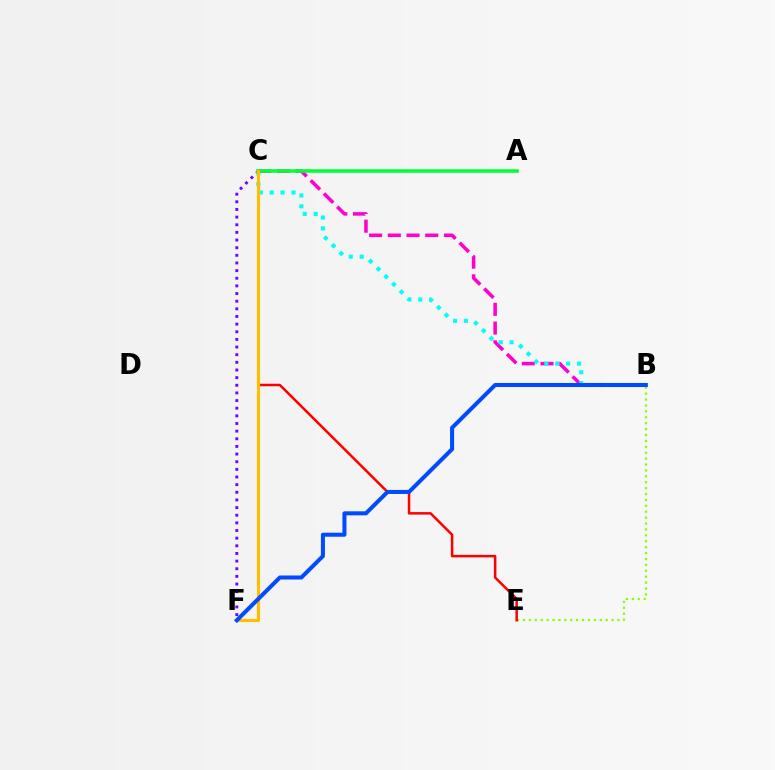{('C', 'F'): [{'color': '#7200ff', 'line_style': 'dotted', 'thickness': 2.08}, {'color': '#ffbd00', 'line_style': 'solid', 'thickness': 2.25}], ('B', 'E'): [{'color': '#84ff00', 'line_style': 'dotted', 'thickness': 1.6}], ('B', 'C'): [{'color': '#ff00cf', 'line_style': 'dashed', 'thickness': 2.54}, {'color': '#00fff6', 'line_style': 'dotted', 'thickness': 2.96}], ('C', 'E'): [{'color': '#ff0000', 'line_style': 'solid', 'thickness': 1.8}], ('A', 'C'): [{'color': '#00ff39', 'line_style': 'solid', 'thickness': 2.55}], ('B', 'F'): [{'color': '#004bff', 'line_style': 'solid', 'thickness': 2.9}]}